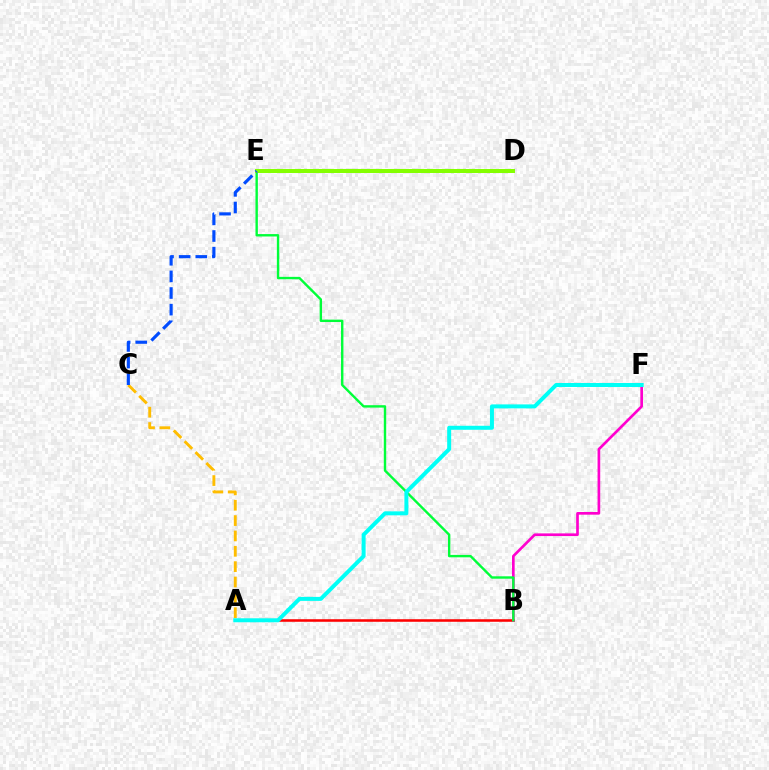{('A', 'B'): [{'color': '#ff0000', 'line_style': 'solid', 'thickness': 1.84}], ('A', 'C'): [{'color': '#ffbd00', 'line_style': 'dashed', 'thickness': 2.09}], ('D', 'E'): [{'color': '#7200ff', 'line_style': 'dotted', 'thickness': 1.91}, {'color': '#84ff00', 'line_style': 'solid', 'thickness': 2.89}], ('B', 'F'): [{'color': '#ff00cf', 'line_style': 'solid', 'thickness': 1.92}], ('B', 'E'): [{'color': '#00ff39', 'line_style': 'solid', 'thickness': 1.72}], ('A', 'F'): [{'color': '#00fff6', 'line_style': 'solid', 'thickness': 2.87}], ('C', 'E'): [{'color': '#004bff', 'line_style': 'dashed', 'thickness': 2.26}]}